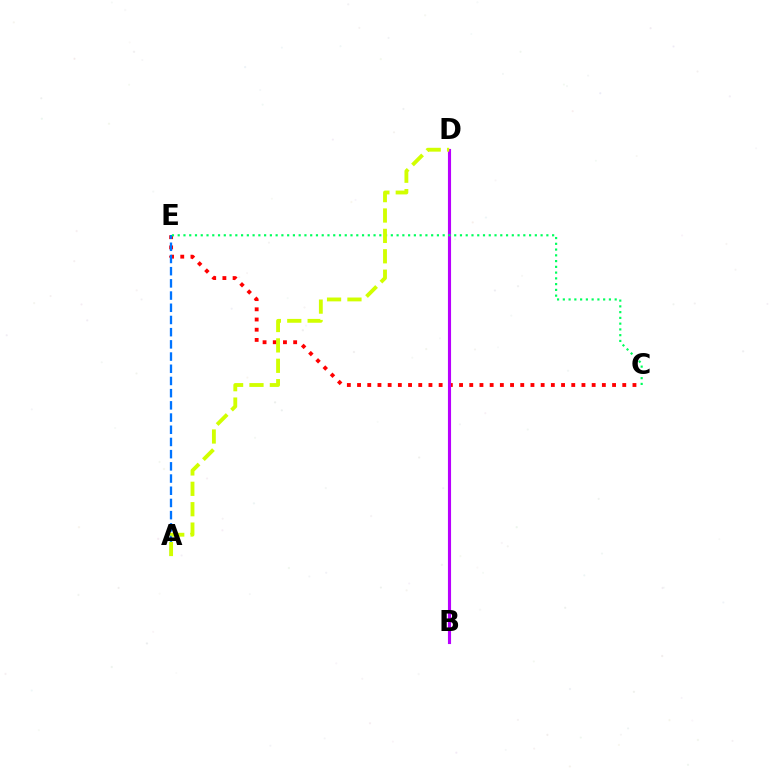{('C', 'E'): [{'color': '#ff0000', 'line_style': 'dotted', 'thickness': 2.77}, {'color': '#00ff5c', 'line_style': 'dotted', 'thickness': 1.57}], ('A', 'E'): [{'color': '#0074ff', 'line_style': 'dashed', 'thickness': 1.66}], ('B', 'D'): [{'color': '#b900ff', 'line_style': 'solid', 'thickness': 2.24}], ('A', 'D'): [{'color': '#d1ff00', 'line_style': 'dashed', 'thickness': 2.77}]}